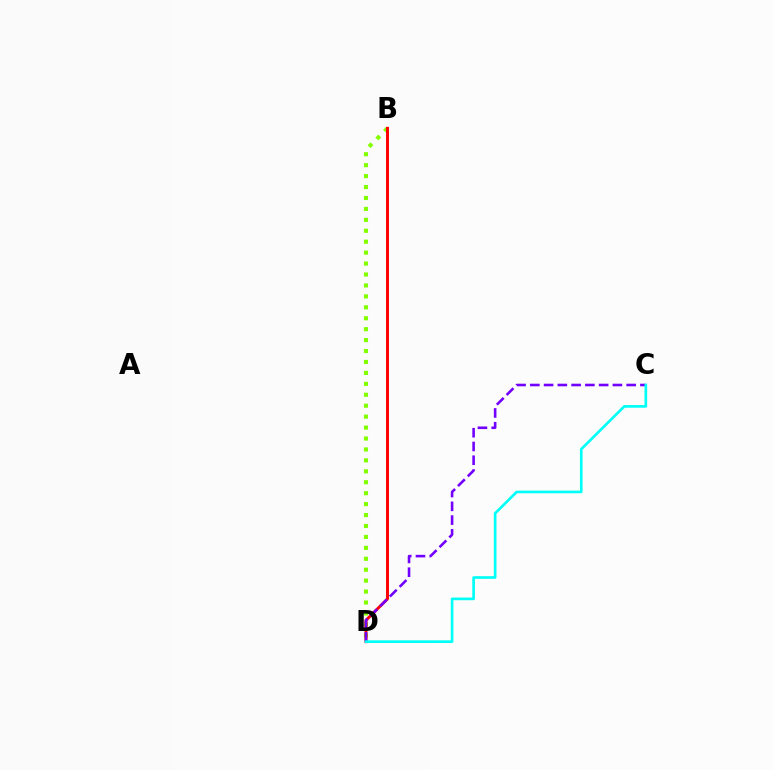{('B', 'D'): [{'color': '#84ff00', 'line_style': 'dotted', 'thickness': 2.97}, {'color': '#ff0000', 'line_style': 'solid', 'thickness': 2.13}], ('C', 'D'): [{'color': '#7200ff', 'line_style': 'dashed', 'thickness': 1.87}, {'color': '#00fff6', 'line_style': 'solid', 'thickness': 1.92}]}